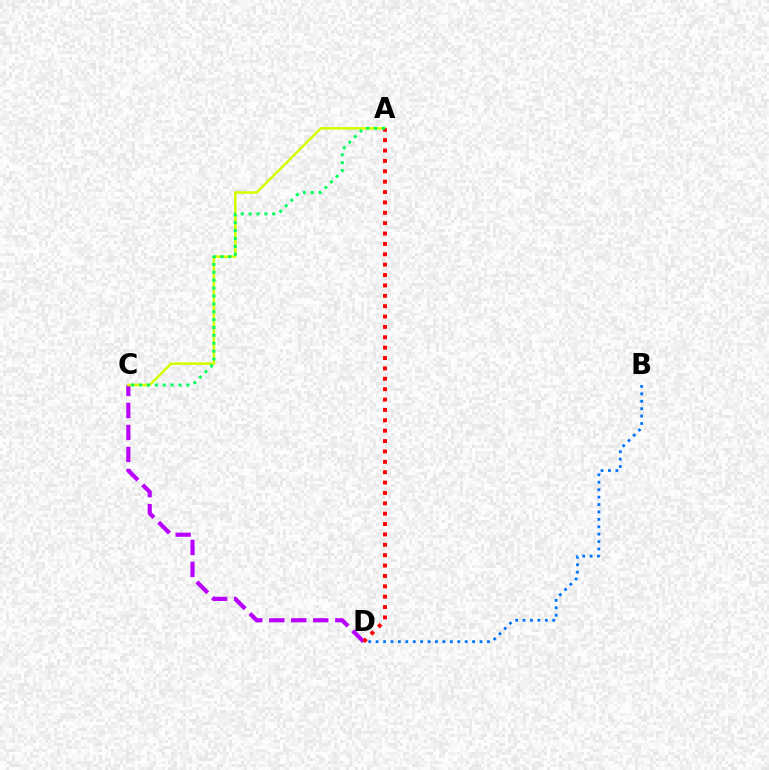{('B', 'D'): [{'color': '#0074ff', 'line_style': 'dotted', 'thickness': 2.02}], ('C', 'D'): [{'color': '#b900ff', 'line_style': 'dashed', 'thickness': 2.99}], ('A', 'C'): [{'color': '#d1ff00', 'line_style': 'solid', 'thickness': 1.83}, {'color': '#00ff5c', 'line_style': 'dotted', 'thickness': 2.14}], ('A', 'D'): [{'color': '#ff0000', 'line_style': 'dotted', 'thickness': 2.82}]}